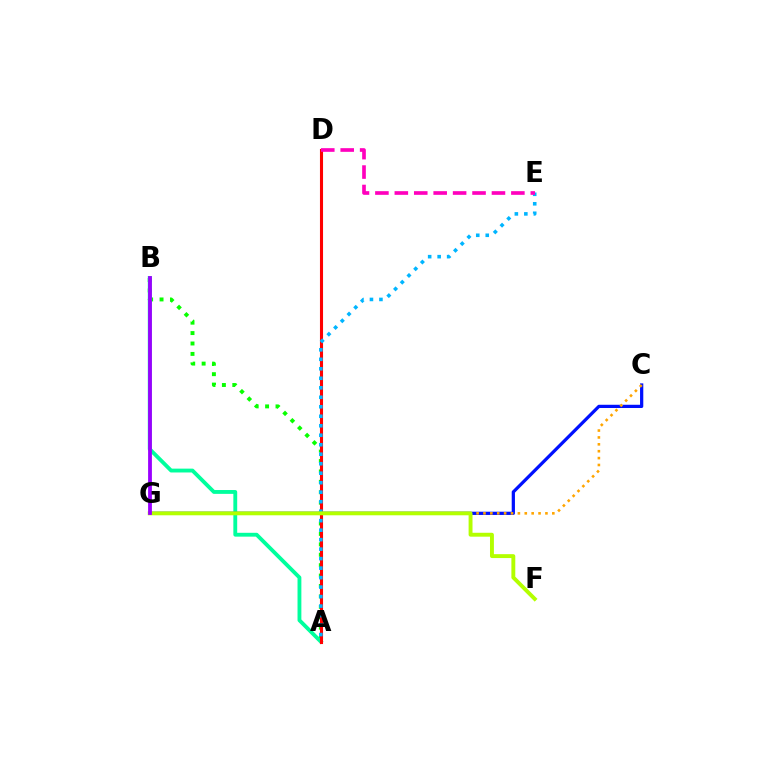{('A', 'B'): [{'color': '#08ff00', 'line_style': 'dotted', 'thickness': 2.83}, {'color': '#00ff9d', 'line_style': 'solid', 'thickness': 2.77}], ('C', 'G'): [{'color': '#0010ff', 'line_style': 'solid', 'thickness': 2.33}, {'color': '#ffa500', 'line_style': 'dotted', 'thickness': 1.87}], ('A', 'D'): [{'color': '#ff0000', 'line_style': 'solid', 'thickness': 2.22}], ('A', 'E'): [{'color': '#00b5ff', 'line_style': 'dotted', 'thickness': 2.58}], ('D', 'E'): [{'color': '#ff00bd', 'line_style': 'dashed', 'thickness': 2.64}], ('F', 'G'): [{'color': '#b3ff00', 'line_style': 'solid', 'thickness': 2.81}], ('B', 'G'): [{'color': '#9b00ff', 'line_style': 'solid', 'thickness': 2.74}]}